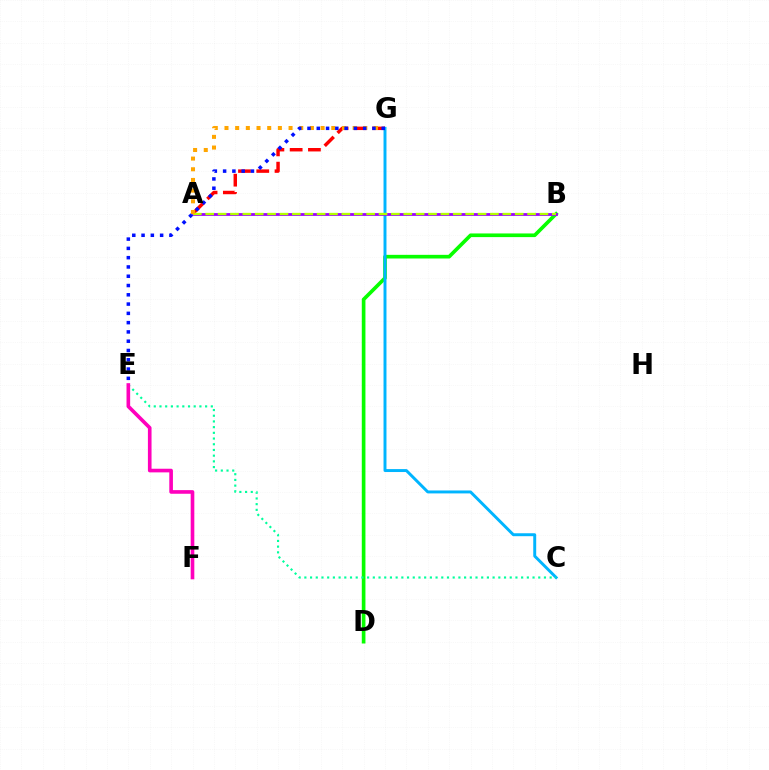{('B', 'D'): [{'color': '#08ff00', 'line_style': 'solid', 'thickness': 2.63}], ('C', 'G'): [{'color': '#00b5ff', 'line_style': 'solid', 'thickness': 2.12}], ('A', 'G'): [{'color': '#ff0000', 'line_style': 'dashed', 'thickness': 2.48}, {'color': '#ffa500', 'line_style': 'dotted', 'thickness': 2.9}], ('C', 'E'): [{'color': '#00ff9d', 'line_style': 'dotted', 'thickness': 1.55}], ('A', 'B'): [{'color': '#9b00ff', 'line_style': 'solid', 'thickness': 2.0}, {'color': '#b3ff00', 'line_style': 'dashed', 'thickness': 1.68}], ('E', 'G'): [{'color': '#0010ff', 'line_style': 'dotted', 'thickness': 2.52}], ('E', 'F'): [{'color': '#ff00bd', 'line_style': 'solid', 'thickness': 2.62}]}